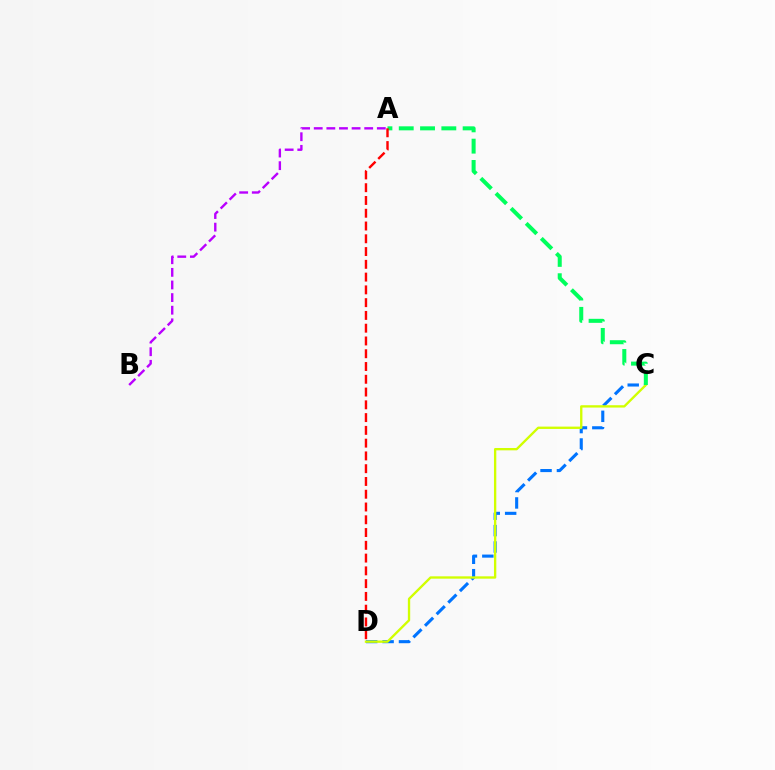{('A', 'B'): [{'color': '#b900ff', 'line_style': 'dashed', 'thickness': 1.71}], ('C', 'D'): [{'color': '#0074ff', 'line_style': 'dashed', 'thickness': 2.23}, {'color': '#d1ff00', 'line_style': 'solid', 'thickness': 1.69}], ('A', 'C'): [{'color': '#00ff5c', 'line_style': 'dashed', 'thickness': 2.89}], ('A', 'D'): [{'color': '#ff0000', 'line_style': 'dashed', 'thickness': 1.74}]}